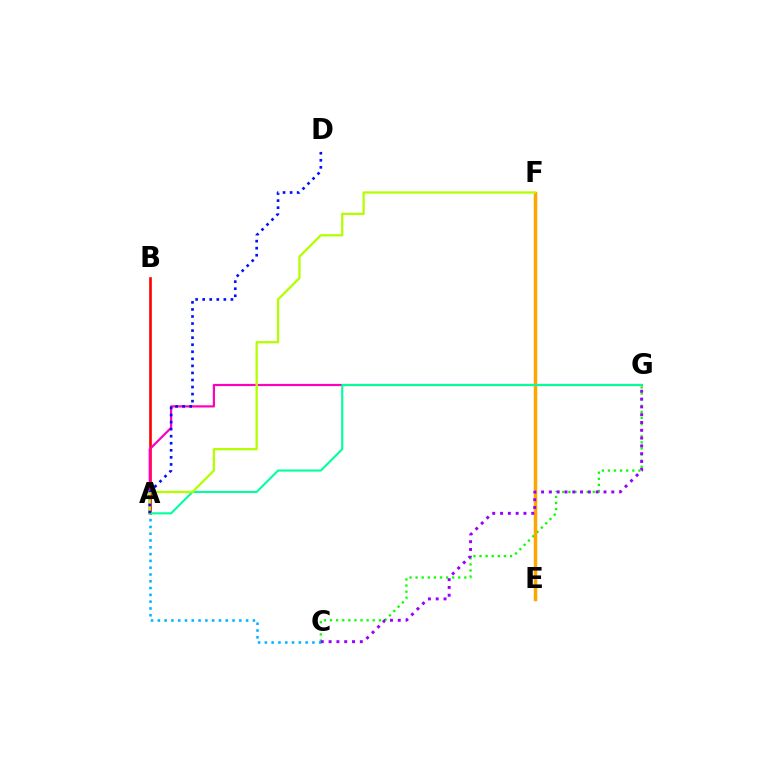{('C', 'G'): [{'color': '#08ff00', 'line_style': 'dotted', 'thickness': 1.66}, {'color': '#9b00ff', 'line_style': 'dotted', 'thickness': 2.12}], ('A', 'B'): [{'color': '#ff0000', 'line_style': 'solid', 'thickness': 1.9}], ('A', 'C'): [{'color': '#00b5ff', 'line_style': 'dotted', 'thickness': 1.85}], ('A', 'G'): [{'color': '#ff00bd', 'line_style': 'solid', 'thickness': 1.59}, {'color': '#00ff9d', 'line_style': 'solid', 'thickness': 1.5}], ('E', 'F'): [{'color': '#ffa500', 'line_style': 'solid', 'thickness': 2.5}], ('A', 'F'): [{'color': '#b3ff00', 'line_style': 'solid', 'thickness': 1.65}], ('A', 'D'): [{'color': '#0010ff', 'line_style': 'dotted', 'thickness': 1.92}]}